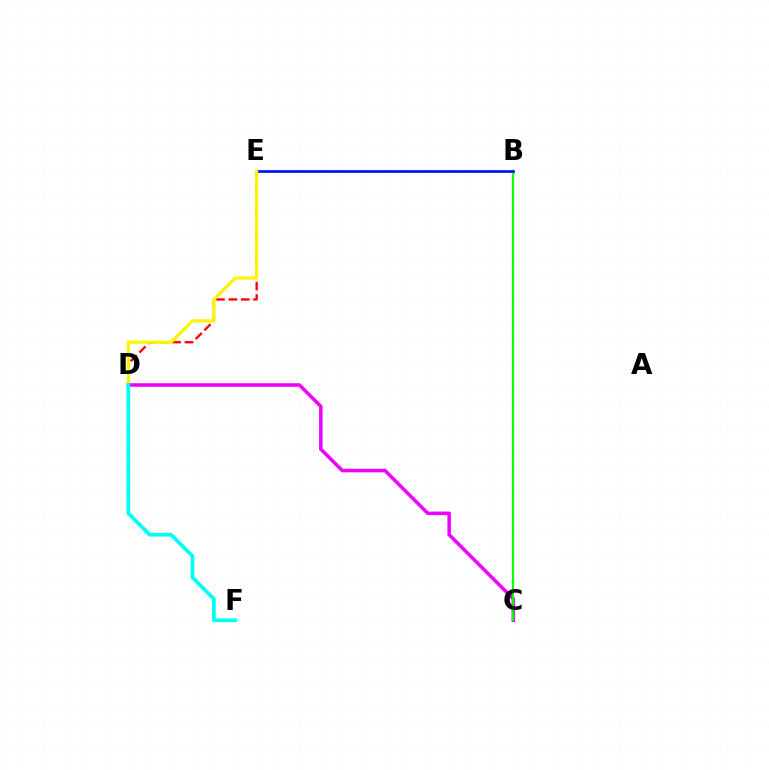{('C', 'D'): [{'color': '#ee00ff', 'line_style': 'solid', 'thickness': 2.54}], ('B', 'C'): [{'color': '#08ff00', 'line_style': 'solid', 'thickness': 1.63}], ('D', 'E'): [{'color': '#ff0000', 'line_style': 'dashed', 'thickness': 1.68}, {'color': '#fcf500', 'line_style': 'solid', 'thickness': 2.29}], ('B', 'E'): [{'color': '#0010ff', 'line_style': 'solid', 'thickness': 1.95}], ('D', 'F'): [{'color': '#00fff6', 'line_style': 'solid', 'thickness': 2.71}]}